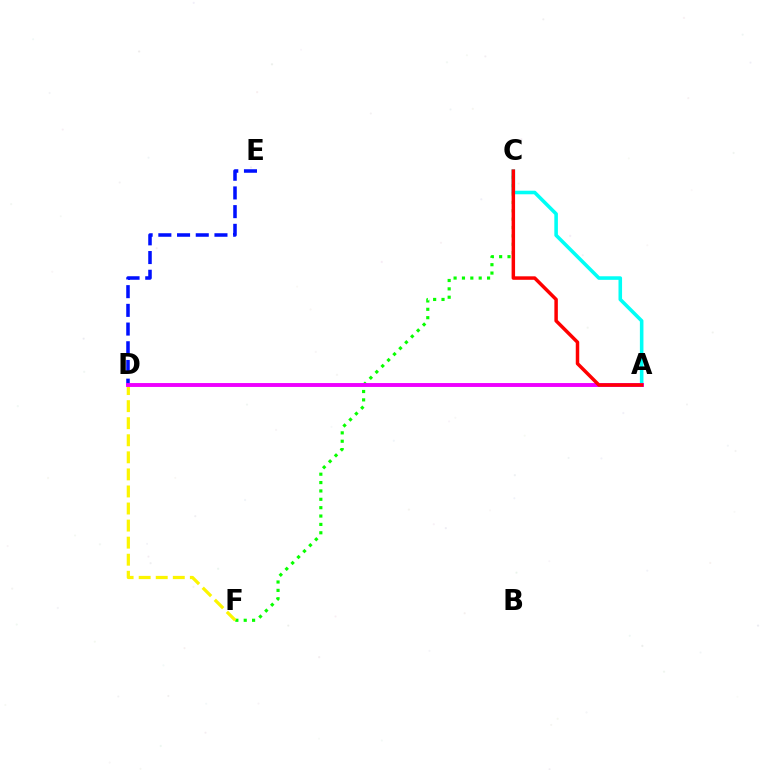{('C', 'F'): [{'color': '#08ff00', 'line_style': 'dotted', 'thickness': 2.27}], ('A', 'C'): [{'color': '#00fff6', 'line_style': 'solid', 'thickness': 2.57}, {'color': '#ff0000', 'line_style': 'solid', 'thickness': 2.51}], ('D', 'F'): [{'color': '#fcf500', 'line_style': 'dashed', 'thickness': 2.32}], ('D', 'E'): [{'color': '#0010ff', 'line_style': 'dashed', 'thickness': 2.54}], ('A', 'D'): [{'color': '#ee00ff', 'line_style': 'solid', 'thickness': 2.81}]}